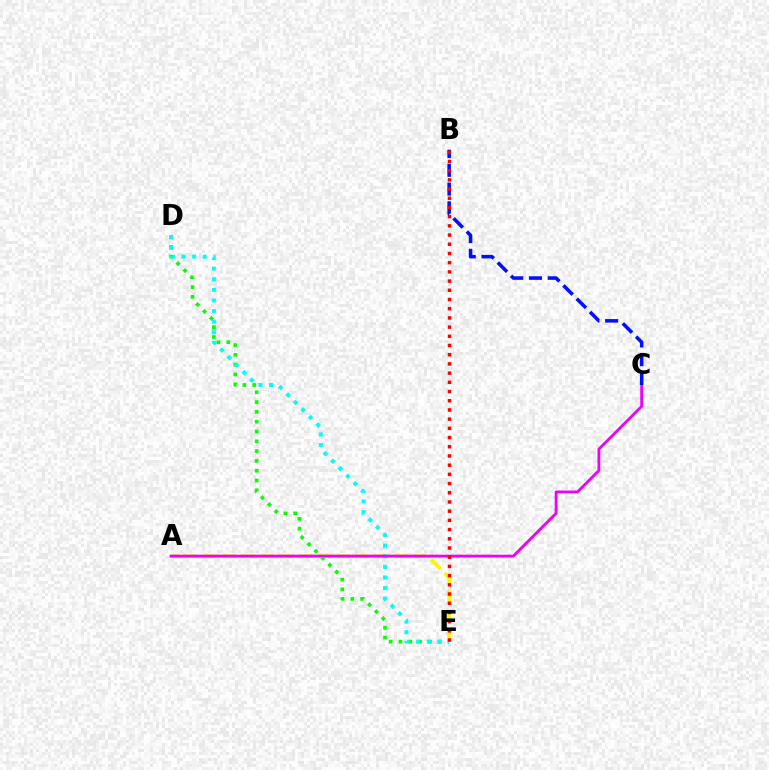{('D', 'E'): [{'color': '#08ff00', 'line_style': 'dotted', 'thickness': 2.66}, {'color': '#00fff6', 'line_style': 'dotted', 'thickness': 2.88}], ('A', 'E'): [{'color': '#fcf500', 'line_style': 'dashed', 'thickness': 2.59}], ('A', 'C'): [{'color': '#ee00ff', 'line_style': 'solid', 'thickness': 2.04}], ('B', 'C'): [{'color': '#0010ff', 'line_style': 'dashed', 'thickness': 2.55}], ('B', 'E'): [{'color': '#ff0000', 'line_style': 'dotted', 'thickness': 2.5}]}